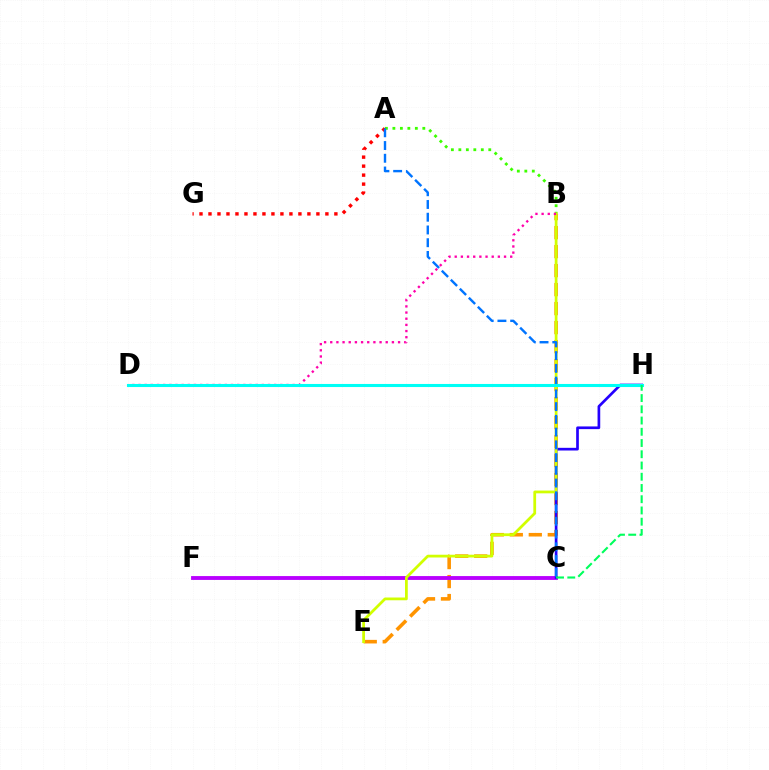{('B', 'E'): [{'color': '#ff9400', 'line_style': 'dashed', 'thickness': 2.58}, {'color': '#d1ff00', 'line_style': 'solid', 'thickness': 1.99}], ('C', 'F'): [{'color': '#b900ff', 'line_style': 'solid', 'thickness': 2.77}], ('A', 'B'): [{'color': '#3dff00', 'line_style': 'dotted', 'thickness': 2.03}], ('C', 'H'): [{'color': '#2500ff', 'line_style': 'solid', 'thickness': 1.94}, {'color': '#00ff5c', 'line_style': 'dashed', 'thickness': 1.53}], ('A', 'G'): [{'color': '#ff0000', 'line_style': 'dotted', 'thickness': 2.44}], ('A', 'C'): [{'color': '#0074ff', 'line_style': 'dashed', 'thickness': 1.73}], ('B', 'D'): [{'color': '#ff00ac', 'line_style': 'dotted', 'thickness': 1.68}], ('D', 'H'): [{'color': '#00fff6', 'line_style': 'solid', 'thickness': 2.22}]}